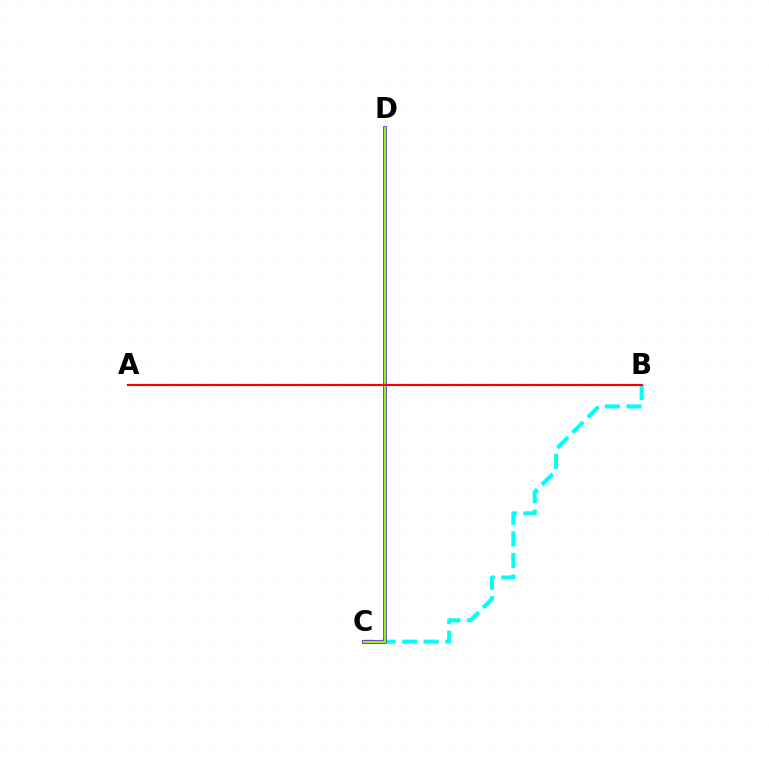{('B', 'C'): [{'color': '#00fff6', 'line_style': 'dashed', 'thickness': 2.93}], ('C', 'D'): [{'color': '#7200ff', 'line_style': 'solid', 'thickness': 2.7}, {'color': '#84ff00', 'line_style': 'solid', 'thickness': 1.72}], ('A', 'B'): [{'color': '#ff0000', 'line_style': 'solid', 'thickness': 1.53}]}